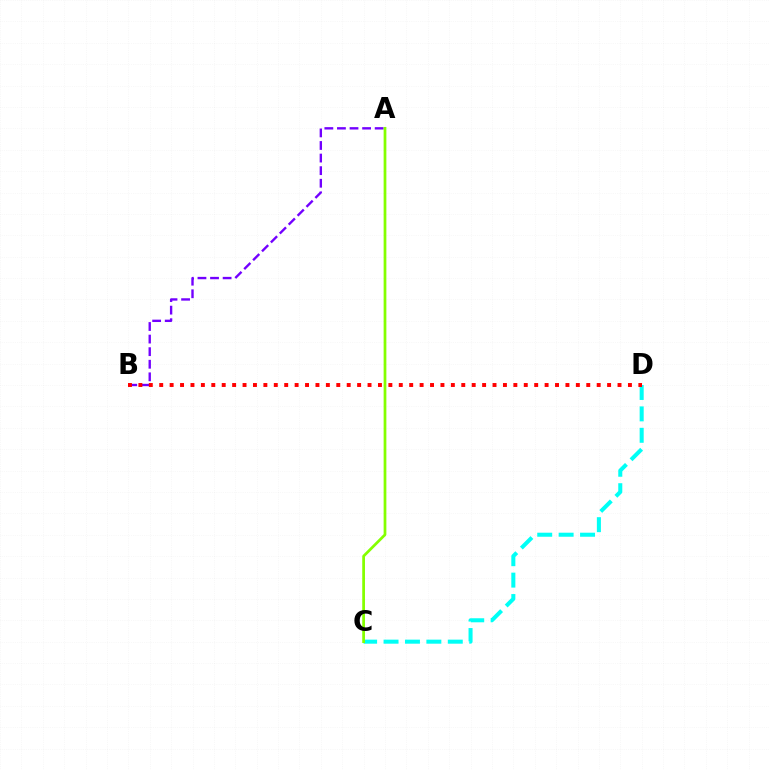{('C', 'D'): [{'color': '#00fff6', 'line_style': 'dashed', 'thickness': 2.91}], ('A', 'B'): [{'color': '#7200ff', 'line_style': 'dashed', 'thickness': 1.71}], ('B', 'D'): [{'color': '#ff0000', 'line_style': 'dotted', 'thickness': 2.83}], ('A', 'C'): [{'color': '#84ff00', 'line_style': 'solid', 'thickness': 1.98}]}